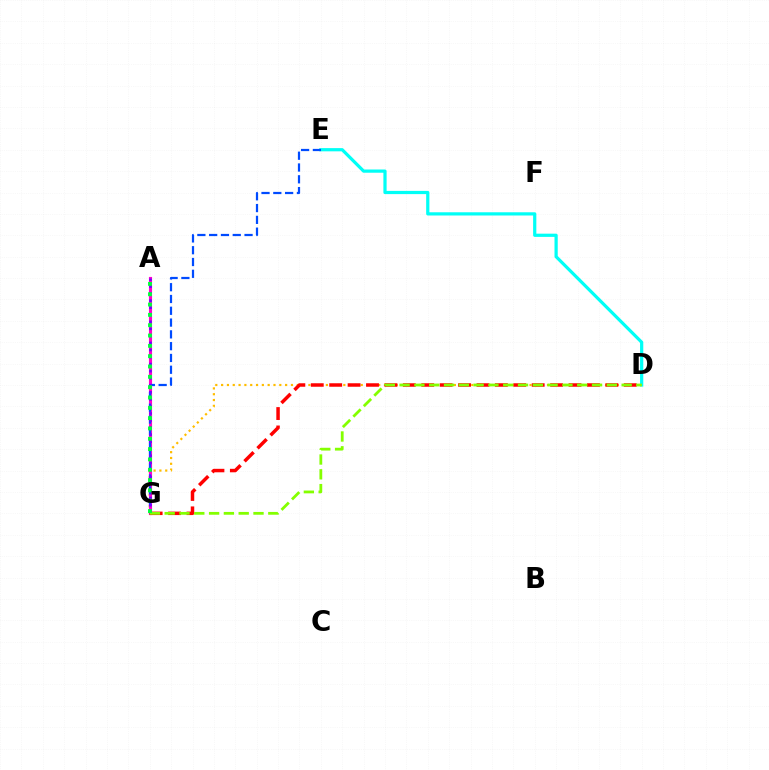{('D', 'E'): [{'color': '#00fff6', 'line_style': 'solid', 'thickness': 2.32}], ('D', 'G'): [{'color': '#ffbd00', 'line_style': 'dotted', 'thickness': 1.58}, {'color': '#ff0000', 'line_style': 'dashed', 'thickness': 2.5}, {'color': '#84ff00', 'line_style': 'dashed', 'thickness': 2.01}], ('A', 'G'): [{'color': '#ff00cf', 'line_style': 'solid', 'thickness': 2.25}, {'color': '#7200ff', 'line_style': 'dotted', 'thickness': 1.92}, {'color': '#00ff39', 'line_style': 'dotted', 'thickness': 2.81}], ('E', 'G'): [{'color': '#004bff', 'line_style': 'dashed', 'thickness': 1.6}]}